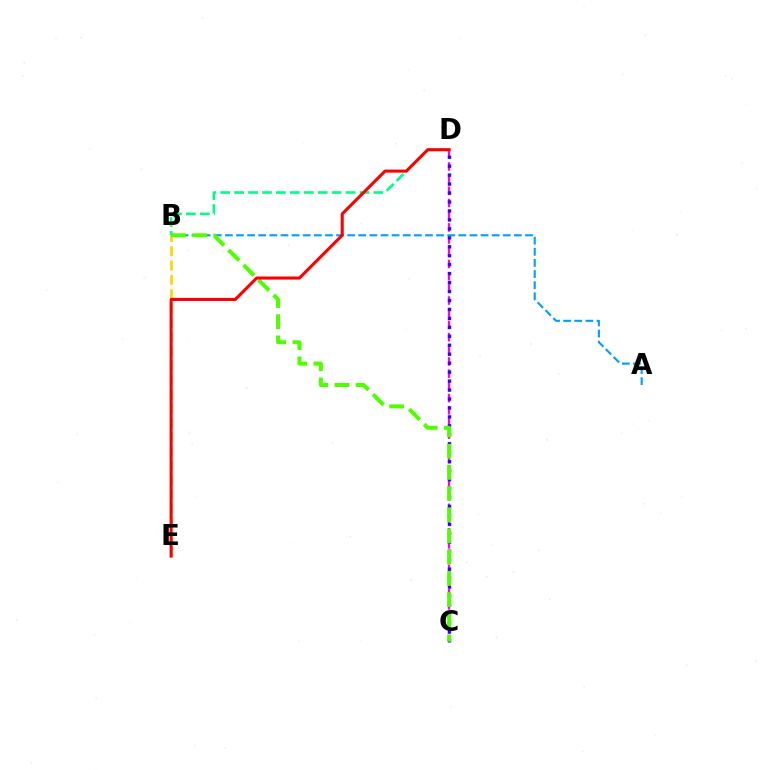{('B', 'D'): [{'color': '#00ff86', 'line_style': 'dashed', 'thickness': 1.89}], ('B', 'E'): [{'color': '#ffd500', 'line_style': 'dashed', 'thickness': 1.94}], ('C', 'D'): [{'color': '#ff00ed', 'line_style': 'dashed', 'thickness': 1.66}, {'color': '#3700ff', 'line_style': 'dotted', 'thickness': 2.43}], ('A', 'B'): [{'color': '#009eff', 'line_style': 'dashed', 'thickness': 1.51}], ('B', 'C'): [{'color': '#4fff00', 'line_style': 'dashed', 'thickness': 2.88}], ('D', 'E'): [{'color': '#ff0000', 'line_style': 'solid', 'thickness': 2.21}]}